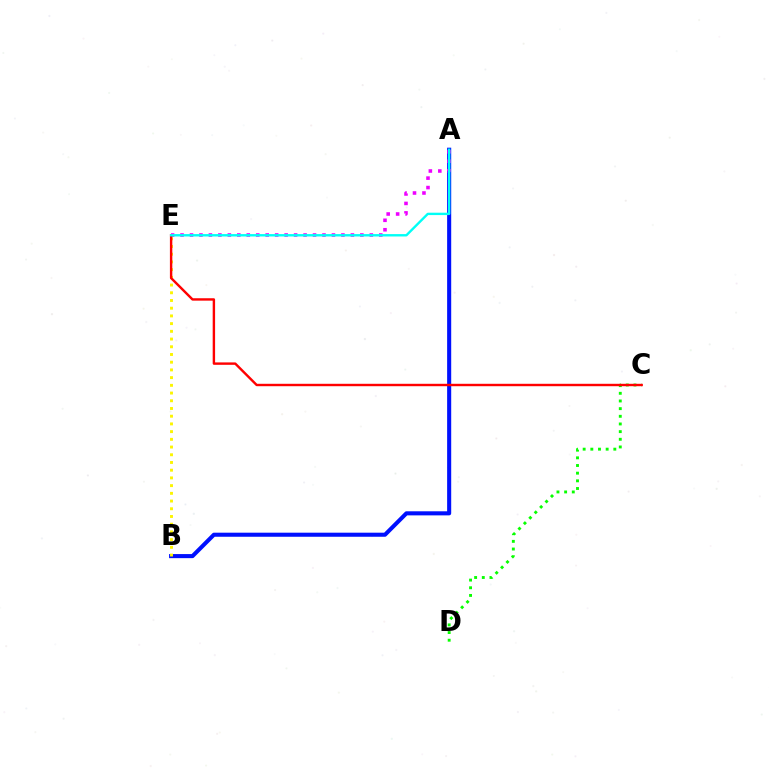{('C', 'D'): [{'color': '#08ff00', 'line_style': 'dotted', 'thickness': 2.08}], ('A', 'B'): [{'color': '#0010ff', 'line_style': 'solid', 'thickness': 2.93}], ('A', 'E'): [{'color': '#ee00ff', 'line_style': 'dotted', 'thickness': 2.57}, {'color': '#00fff6', 'line_style': 'solid', 'thickness': 1.71}], ('B', 'E'): [{'color': '#fcf500', 'line_style': 'dotted', 'thickness': 2.1}], ('C', 'E'): [{'color': '#ff0000', 'line_style': 'solid', 'thickness': 1.74}]}